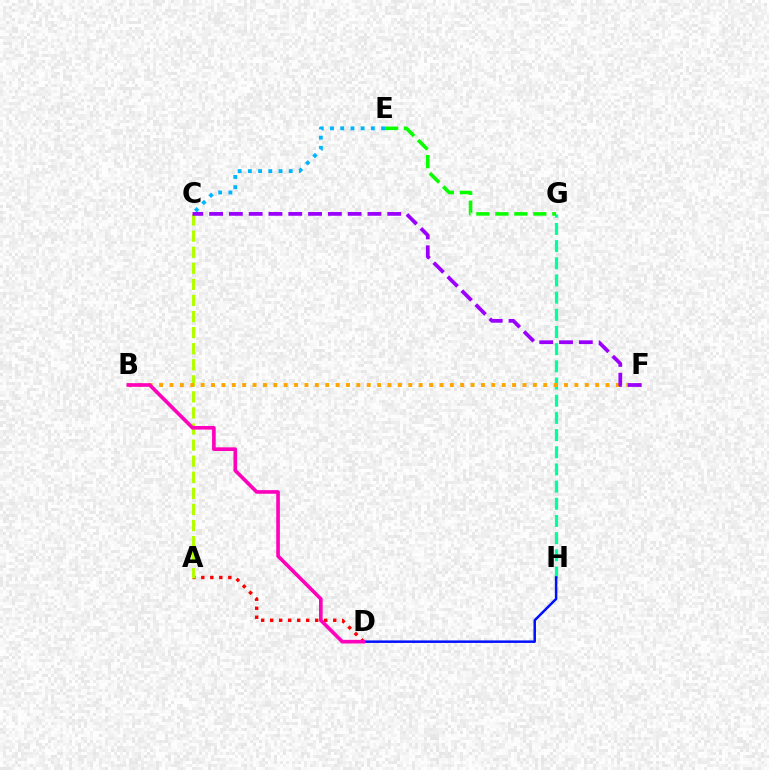{('G', 'H'): [{'color': '#00ff9d', 'line_style': 'dashed', 'thickness': 2.33}], ('A', 'D'): [{'color': '#ff0000', 'line_style': 'dotted', 'thickness': 2.45}], ('C', 'E'): [{'color': '#00b5ff', 'line_style': 'dotted', 'thickness': 2.78}], ('A', 'C'): [{'color': '#b3ff00', 'line_style': 'dashed', 'thickness': 2.18}], ('B', 'F'): [{'color': '#ffa500', 'line_style': 'dotted', 'thickness': 2.82}], ('D', 'H'): [{'color': '#0010ff', 'line_style': 'solid', 'thickness': 1.8}], ('E', 'G'): [{'color': '#08ff00', 'line_style': 'dashed', 'thickness': 2.58}], ('B', 'D'): [{'color': '#ff00bd', 'line_style': 'solid', 'thickness': 2.62}], ('C', 'F'): [{'color': '#9b00ff', 'line_style': 'dashed', 'thickness': 2.69}]}